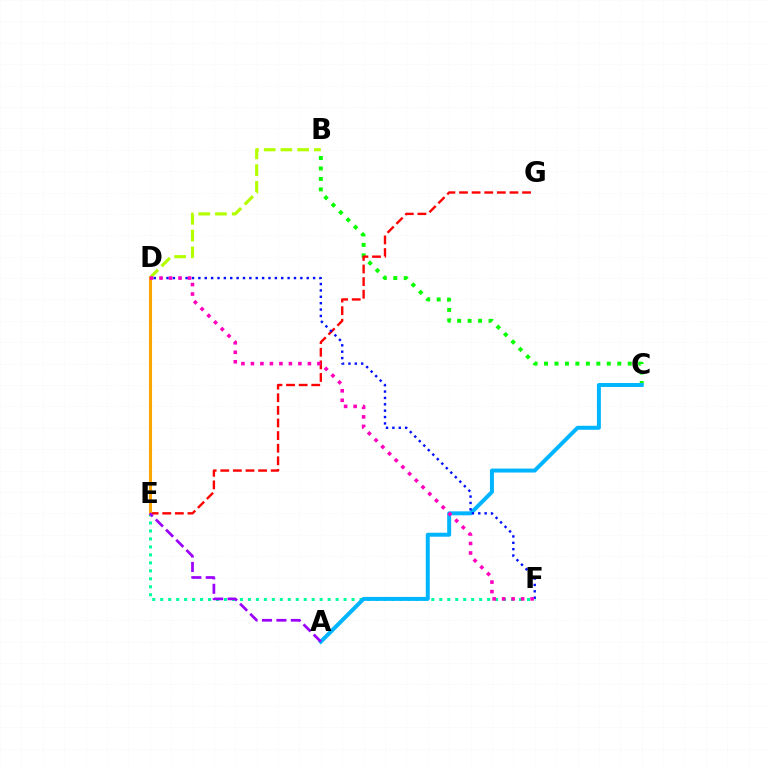{('B', 'C'): [{'color': '#08ff00', 'line_style': 'dotted', 'thickness': 2.84}], ('E', 'F'): [{'color': '#00ff9d', 'line_style': 'dotted', 'thickness': 2.17}], ('E', 'G'): [{'color': '#ff0000', 'line_style': 'dashed', 'thickness': 1.71}], ('A', 'C'): [{'color': '#00b5ff', 'line_style': 'solid', 'thickness': 2.86}], ('D', 'F'): [{'color': '#0010ff', 'line_style': 'dotted', 'thickness': 1.73}, {'color': '#ff00bd', 'line_style': 'dotted', 'thickness': 2.58}], ('B', 'D'): [{'color': '#b3ff00', 'line_style': 'dashed', 'thickness': 2.27}], ('D', 'E'): [{'color': '#ffa500', 'line_style': 'solid', 'thickness': 2.22}], ('A', 'E'): [{'color': '#9b00ff', 'line_style': 'dashed', 'thickness': 1.96}]}